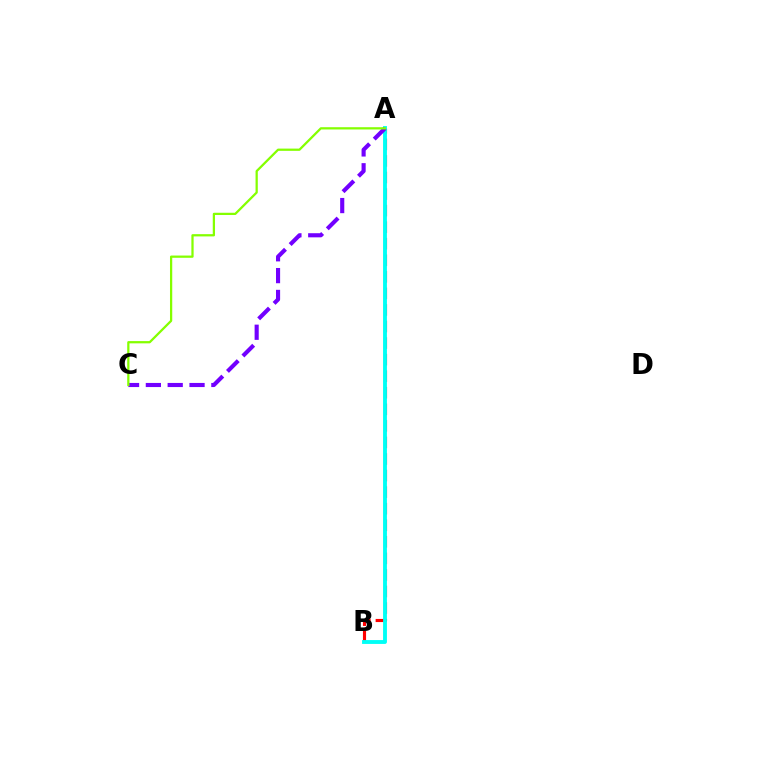{('A', 'B'): [{'color': '#ff0000', 'line_style': 'dashed', 'thickness': 2.25}, {'color': '#00fff6', 'line_style': 'solid', 'thickness': 2.78}], ('A', 'C'): [{'color': '#7200ff', 'line_style': 'dashed', 'thickness': 2.97}, {'color': '#84ff00', 'line_style': 'solid', 'thickness': 1.62}]}